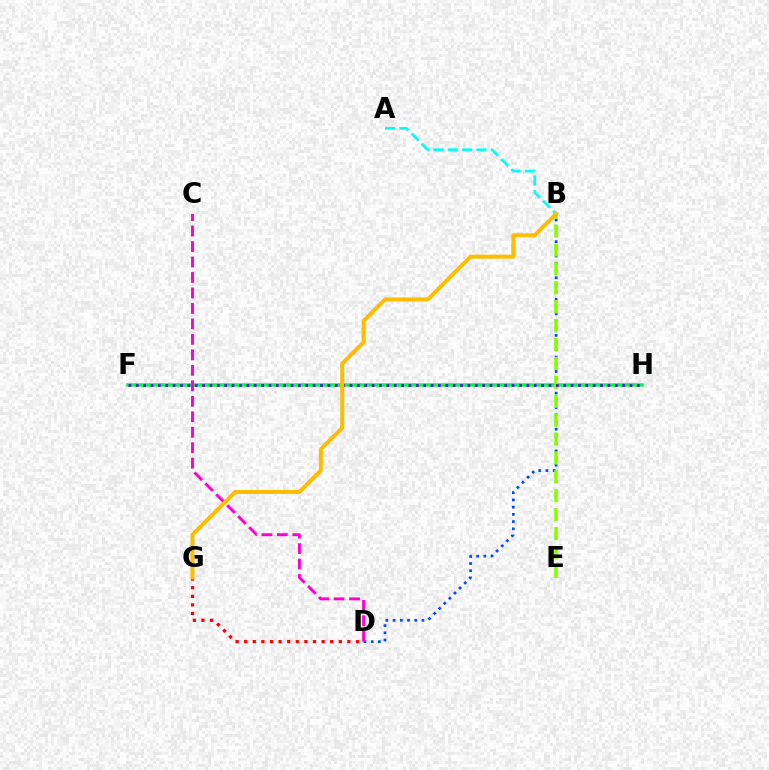{('B', 'D'): [{'color': '#004bff', 'line_style': 'dotted', 'thickness': 1.96}], ('F', 'H'): [{'color': '#00ff39', 'line_style': 'solid', 'thickness': 2.54}, {'color': '#7200ff', 'line_style': 'dotted', 'thickness': 2.0}], ('A', 'B'): [{'color': '#00fff6', 'line_style': 'dashed', 'thickness': 1.95}], ('B', 'E'): [{'color': '#84ff00', 'line_style': 'dashed', 'thickness': 2.57}], ('D', 'G'): [{'color': '#ff0000', 'line_style': 'dotted', 'thickness': 2.34}], ('C', 'D'): [{'color': '#ff00cf', 'line_style': 'dashed', 'thickness': 2.1}], ('B', 'G'): [{'color': '#ffbd00', 'line_style': 'solid', 'thickness': 2.87}]}